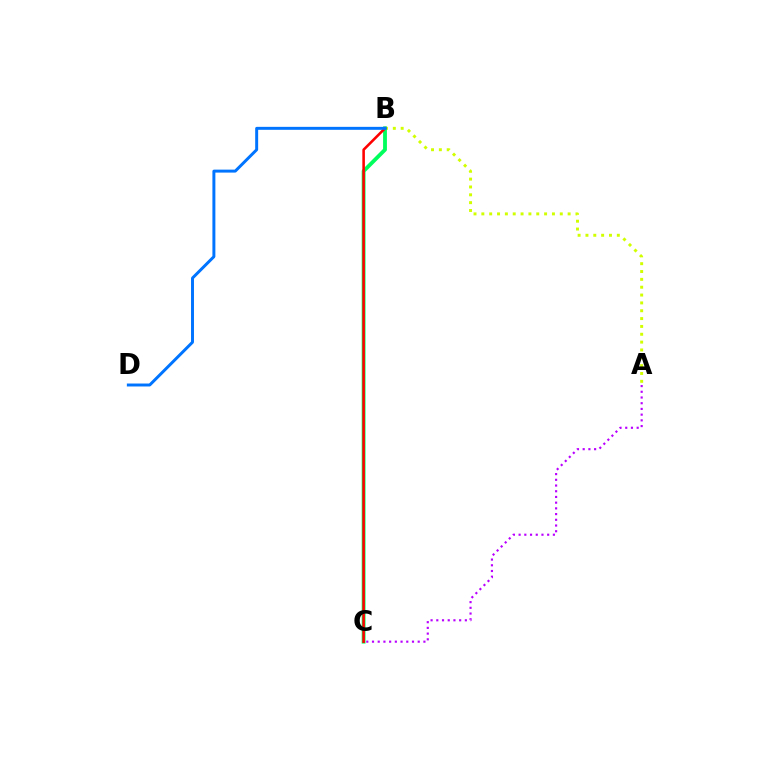{('A', 'B'): [{'color': '#d1ff00', 'line_style': 'dotted', 'thickness': 2.13}], ('B', 'C'): [{'color': '#00ff5c', 'line_style': 'solid', 'thickness': 2.76}, {'color': '#ff0000', 'line_style': 'solid', 'thickness': 1.85}], ('B', 'D'): [{'color': '#0074ff', 'line_style': 'solid', 'thickness': 2.13}], ('A', 'C'): [{'color': '#b900ff', 'line_style': 'dotted', 'thickness': 1.55}]}